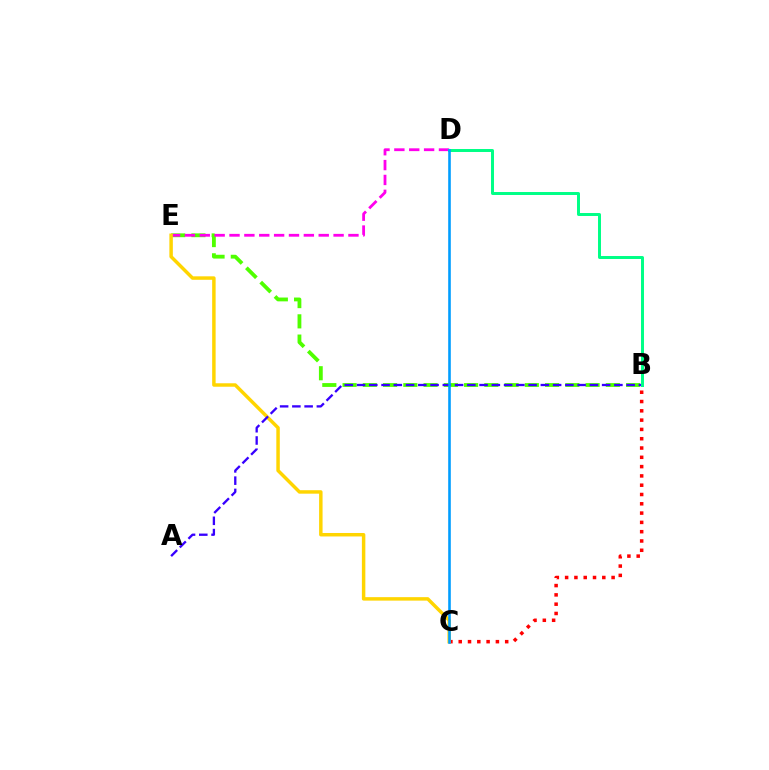{('B', 'C'): [{'color': '#ff0000', 'line_style': 'dotted', 'thickness': 2.53}], ('B', 'E'): [{'color': '#4fff00', 'line_style': 'dashed', 'thickness': 2.75}], ('D', 'E'): [{'color': '#ff00ed', 'line_style': 'dashed', 'thickness': 2.02}], ('C', 'E'): [{'color': '#ffd500', 'line_style': 'solid', 'thickness': 2.49}], ('A', 'B'): [{'color': '#3700ff', 'line_style': 'dashed', 'thickness': 1.66}], ('B', 'D'): [{'color': '#00ff86', 'line_style': 'solid', 'thickness': 2.14}], ('C', 'D'): [{'color': '#009eff', 'line_style': 'solid', 'thickness': 1.88}]}